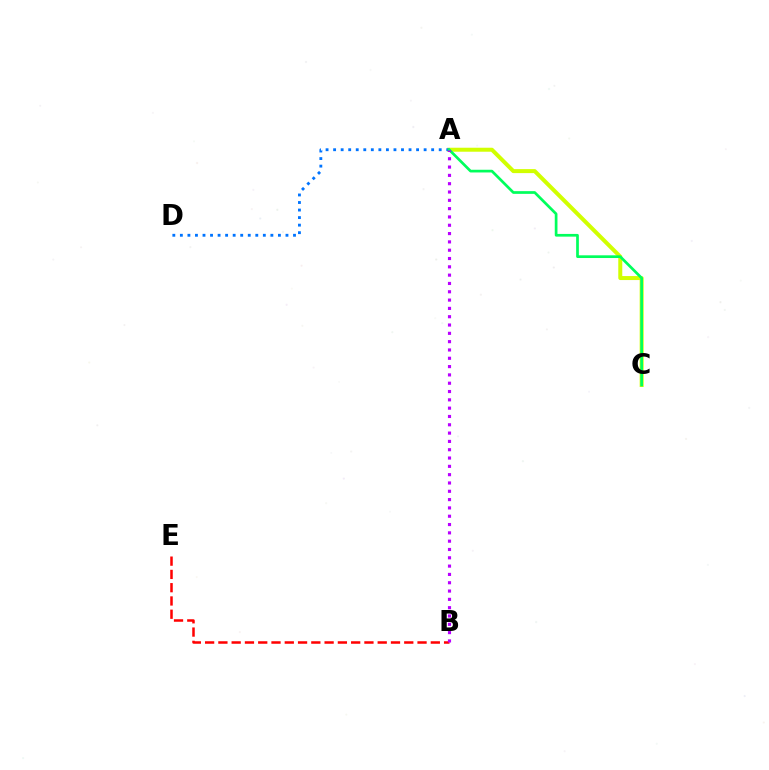{('A', 'C'): [{'color': '#d1ff00', 'line_style': 'solid', 'thickness': 2.88}, {'color': '#00ff5c', 'line_style': 'solid', 'thickness': 1.95}], ('A', 'D'): [{'color': '#0074ff', 'line_style': 'dotted', 'thickness': 2.05}], ('B', 'E'): [{'color': '#ff0000', 'line_style': 'dashed', 'thickness': 1.8}], ('A', 'B'): [{'color': '#b900ff', 'line_style': 'dotted', 'thickness': 2.26}]}